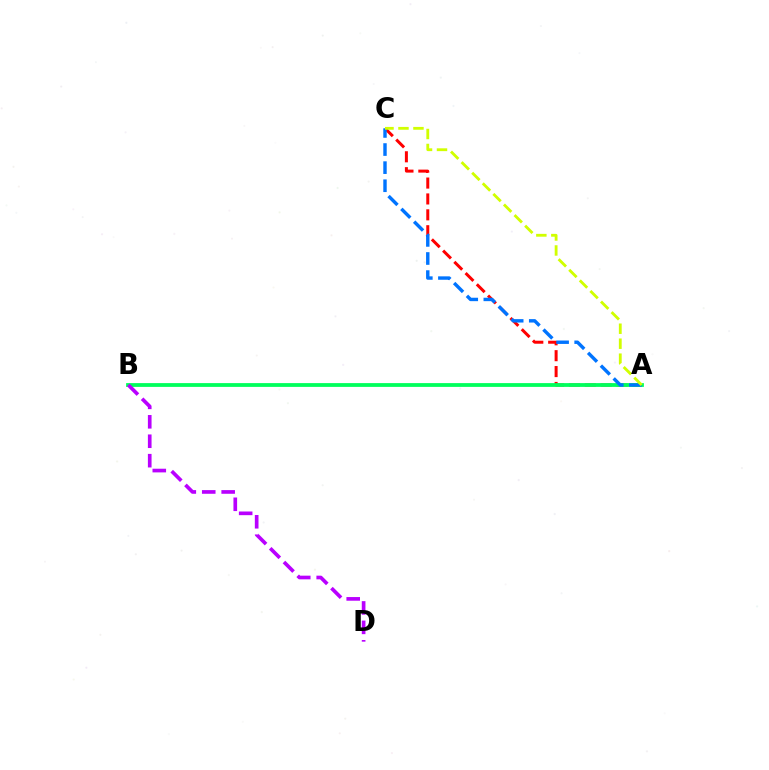{('A', 'C'): [{'color': '#ff0000', 'line_style': 'dashed', 'thickness': 2.16}, {'color': '#0074ff', 'line_style': 'dashed', 'thickness': 2.46}, {'color': '#d1ff00', 'line_style': 'dashed', 'thickness': 2.03}], ('A', 'B'): [{'color': '#00ff5c', 'line_style': 'solid', 'thickness': 2.72}], ('B', 'D'): [{'color': '#b900ff', 'line_style': 'dashed', 'thickness': 2.64}]}